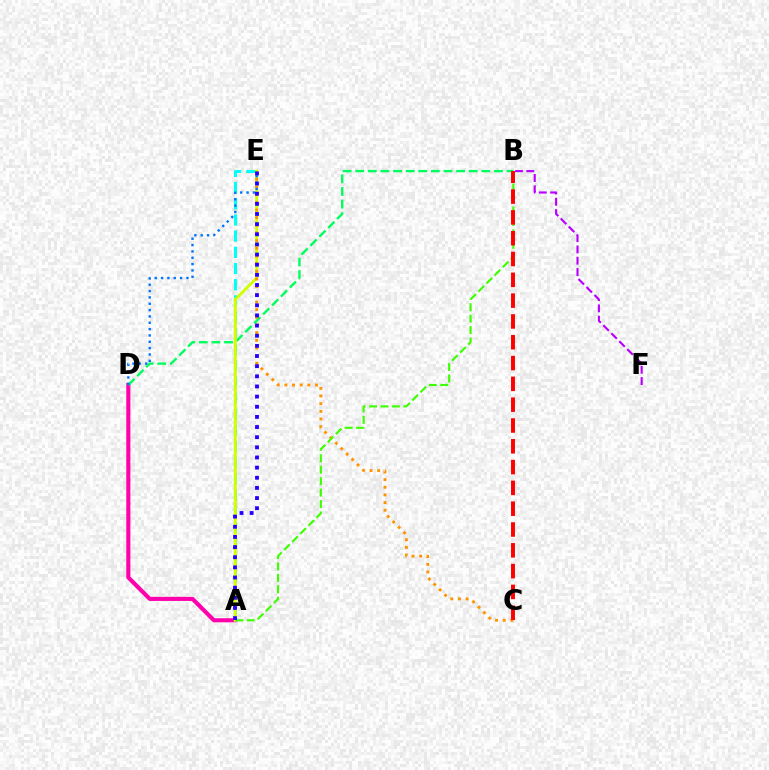{('B', 'F'): [{'color': '#b900ff', 'line_style': 'dashed', 'thickness': 1.54}], ('A', 'D'): [{'color': '#ff00ac', 'line_style': 'solid', 'thickness': 2.95}], ('A', 'E'): [{'color': '#00fff6', 'line_style': 'dashed', 'thickness': 2.2}, {'color': '#d1ff00', 'line_style': 'solid', 'thickness': 2.13}, {'color': '#2500ff', 'line_style': 'dotted', 'thickness': 2.76}], ('B', 'D'): [{'color': '#00ff5c', 'line_style': 'dashed', 'thickness': 1.71}], ('C', 'E'): [{'color': '#ff9400', 'line_style': 'dotted', 'thickness': 2.08}], ('A', 'B'): [{'color': '#3dff00', 'line_style': 'dashed', 'thickness': 1.55}], ('D', 'E'): [{'color': '#0074ff', 'line_style': 'dotted', 'thickness': 1.72}], ('B', 'C'): [{'color': '#ff0000', 'line_style': 'dashed', 'thickness': 2.83}]}